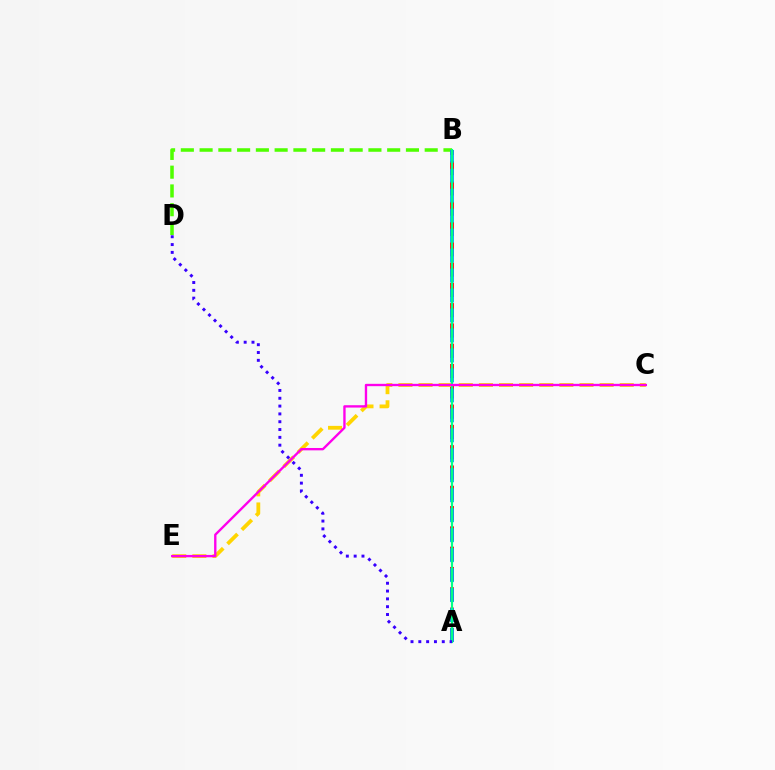{('B', 'D'): [{'color': '#4fff00', 'line_style': 'dashed', 'thickness': 2.55}], ('A', 'B'): [{'color': '#ff0000', 'line_style': 'dashed', 'thickness': 2.76}, {'color': '#009eff', 'line_style': 'dashed', 'thickness': 2.71}, {'color': '#00ff86', 'line_style': 'solid', 'thickness': 1.55}], ('C', 'E'): [{'color': '#ffd500', 'line_style': 'dashed', 'thickness': 2.73}, {'color': '#ff00ed', 'line_style': 'solid', 'thickness': 1.7}], ('A', 'D'): [{'color': '#3700ff', 'line_style': 'dotted', 'thickness': 2.12}]}